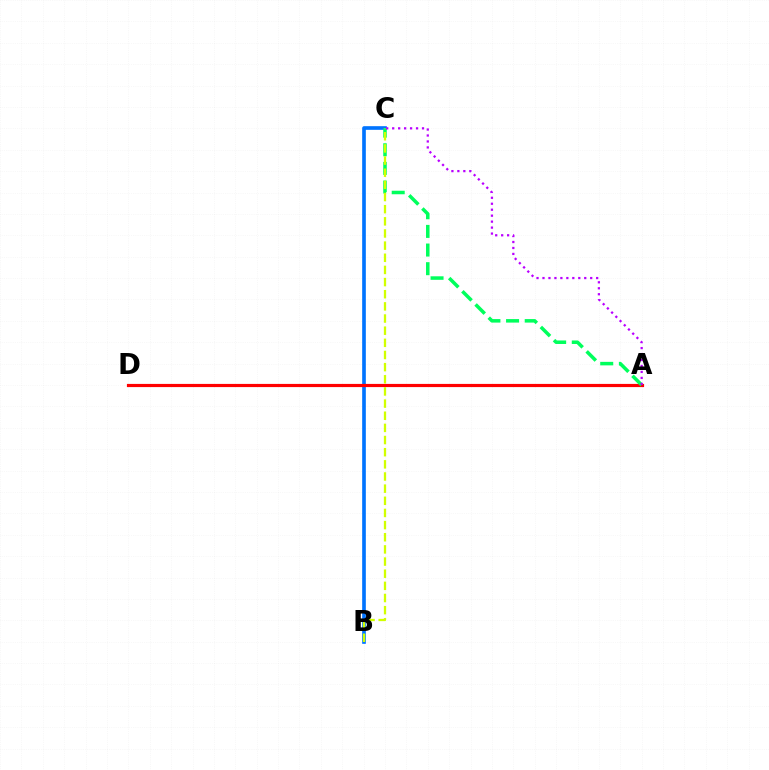{('B', 'C'): [{'color': '#0074ff', 'line_style': 'solid', 'thickness': 2.63}, {'color': '#d1ff00', 'line_style': 'dashed', 'thickness': 1.65}], ('A', 'D'): [{'color': '#ff0000', 'line_style': 'solid', 'thickness': 2.29}], ('A', 'C'): [{'color': '#00ff5c', 'line_style': 'dashed', 'thickness': 2.53}, {'color': '#b900ff', 'line_style': 'dotted', 'thickness': 1.62}]}